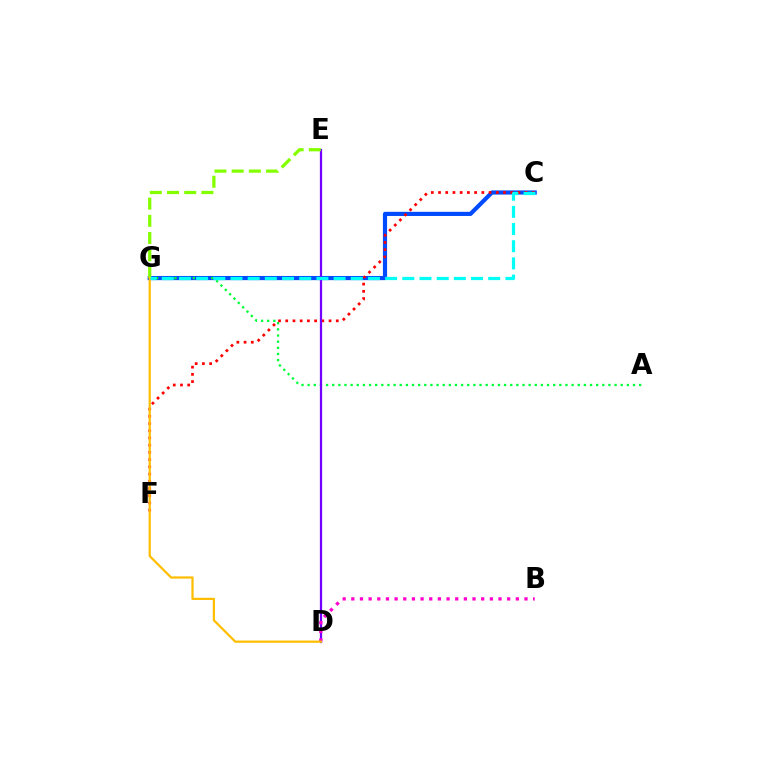{('C', 'G'): [{'color': '#004bff', 'line_style': 'solid', 'thickness': 2.99}, {'color': '#00fff6', 'line_style': 'dashed', 'thickness': 2.33}], ('A', 'G'): [{'color': '#00ff39', 'line_style': 'dotted', 'thickness': 1.67}], ('C', 'F'): [{'color': '#ff0000', 'line_style': 'dotted', 'thickness': 1.96}], ('D', 'E'): [{'color': '#7200ff', 'line_style': 'solid', 'thickness': 1.62}], ('B', 'D'): [{'color': '#ff00cf', 'line_style': 'dotted', 'thickness': 2.35}], ('E', 'G'): [{'color': '#84ff00', 'line_style': 'dashed', 'thickness': 2.34}], ('D', 'G'): [{'color': '#ffbd00', 'line_style': 'solid', 'thickness': 1.6}]}